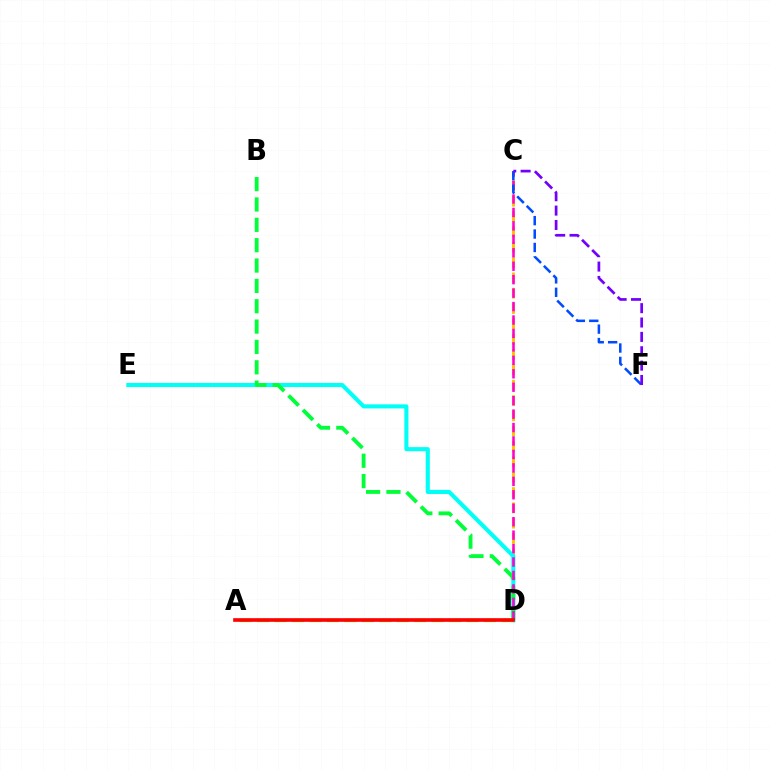{('C', 'D'): [{'color': '#ffbd00', 'line_style': 'dashed', 'thickness': 2.08}, {'color': '#ff00cf', 'line_style': 'dashed', 'thickness': 1.83}], ('D', 'E'): [{'color': '#00fff6', 'line_style': 'solid', 'thickness': 2.94}], ('B', 'D'): [{'color': '#00ff39', 'line_style': 'dashed', 'thickness': 2.76}], ('A', 'D'): [{'color': '#84ff00', 'line_style': 'dashed', 'thickness': 2.37}, {'color': '#ff0000', 'line_style': 'solid', 'thickness': 2.62}], ('C', 'F'): [{'color': '#004bff', 'line_style': 'dashed', 'thickness': 1.82}, {'color': '#7200ff', 'line_style': 'dashed', 'thickness': 1.95}]}